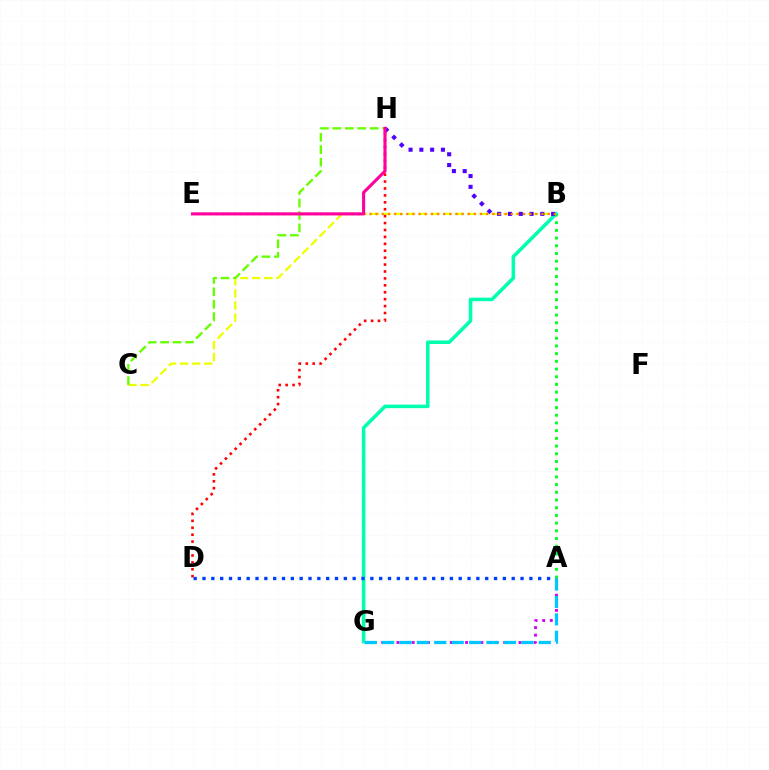{('A', 'G'): [{'color': '#d600ff', 'line_style': 'dotted', 'thickness': 2.07}, {'color': '#00c7ff', 'line_style': 'dashed', 'thickness': 2.37}], ('B', 'C'): [{'color': '#eeff00', 'line_style': 'dashed', 'thickness': 1.64}], ('B', 'G'): [{'color': '#00ffaf', 'line_style': 'solid', 'thickness': 2.54}], ('D', 'H'): [{'color': '#ff0000', 'line_style': 'dotted', 'thickness': 1.88}], ('B', 'H'): [{'color': '#4f00ff', 'line_style': 'dotted', 'thickness': 2.93}], ('C', 'H'): [{'color': '#66ff00', 'line_style': 'dashed', 'thickness': 1.69}], ('A', 'D'): [{'color': '#003fff', 'line_style': 'dotted', 'thickness': 2.4}], ('A', 'B'): [{'color': '#00ff27', 'line_style': 'dotted', 'thickness': 2.09}], ('B', 'E'): [{'color': '#ff8800', 'line_style': 'dotted', 'thickness': 1.67}], ('E', 'H'): [{'color': '#ff00a0', 'line_style': 'solid', 'thickness': 2.23}]}